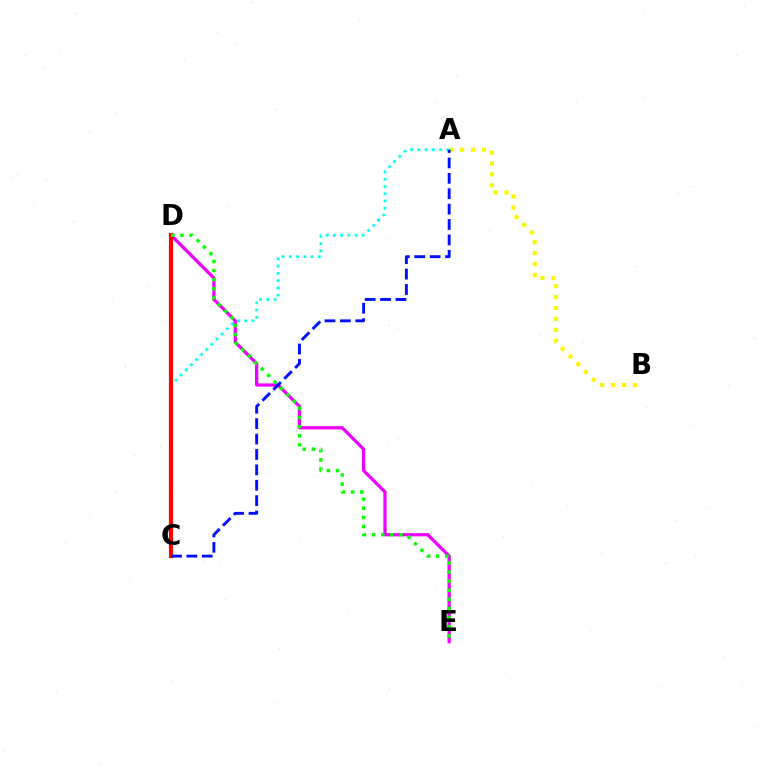{('A', 'C'): [{'color': '#00fff6', 'line_style': 'dotted', 'thickness': 1.97}, {'color': '#0010ff', 'line_style': 'dashed', 'thickness': 2.09}], ('D', 'E'): [{'color': '#ee00ff', 'line_style': 'solid', 'thickness': 2.34}, {'color': '#08ff00', 'line_style': 'dotted', 'thickness': 2.48}], ('C', 'D'): [{'color': '#ff0000', 'line_style': 'solid', 'thickness': 2.99}], ('A', 'B'): [{'color': '#fcf500', 'line_style': 'dotted', 'thickness': 2.96}]}